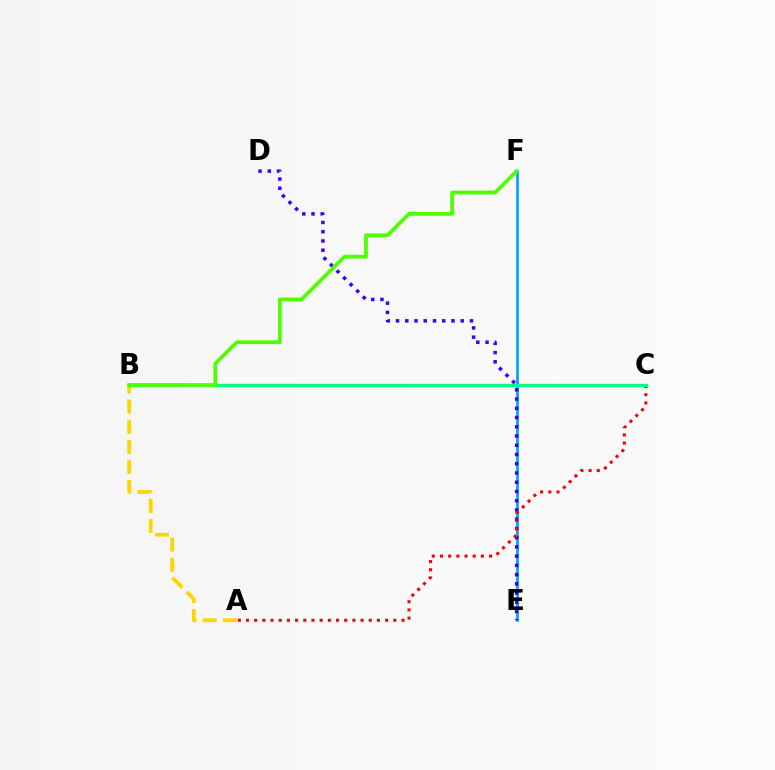{('A', 'B'): [{'color': '#ffd500', 'line_style': 'dashed', 'thickness': 2.73}], ('E', 'F'): [{'color': '#009eff', 'line_style': 'solid', 'thickness': 1.91}], ('B', 'C'): [{'color': '#ff00ed', 'line_style': 'solid', 'thickness': 2.32}, {'color': '#00ff86', 'line_style': 'solid', 'thickness': 2.15}], ('D', 'E'): [{'color': '#3700ff', 'line_style': 'dotted', 'thickness': 2.51}], ('A', 'C'): [{'color': '#ff0000', 'line_style': 'dotted', 'thickness': 2.22}], ('B', 'F'): [{'color': '#4fff00', 'line_style': 'solid', 'thickness': 2.72}]}